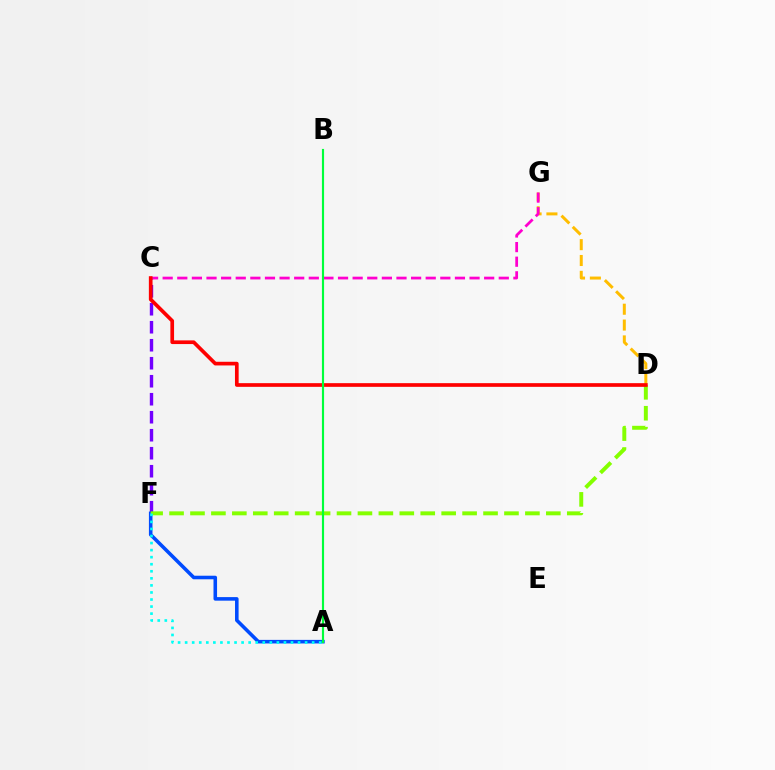{('C', 'F'): [{'color': '#7200ff', 'line_style': 'dashed', 'thickness': 2.44}], ('D', 'G'): [{'color': '#ffbd00', 'line_style': 'dashed', 'thickness': 2.15}], ('A', 'F'): [{'color': '#004bff', 'line_style': 'solid', 'thickness': 2.57}, {'color': '#00fff6', 'line_style': 'dotted', 'thickness': 1.92}], ('C', 'G'): [{'color': '#ff00cf', 'line_style': 'dashed', 'thickness': 1.99}], ('D', 'F'): [{'color': '#84ff00', 'line_style': 'dashed', 'thickness': 2.84}], ('C', 'D'): [{'color': '#ff0000', 'line_style': 'solid', 'thickness': 2.65}], ('A', 'B'): [{'color': '#00ff39', 'line_style': 'solid', 'thickness': 1.55}]}